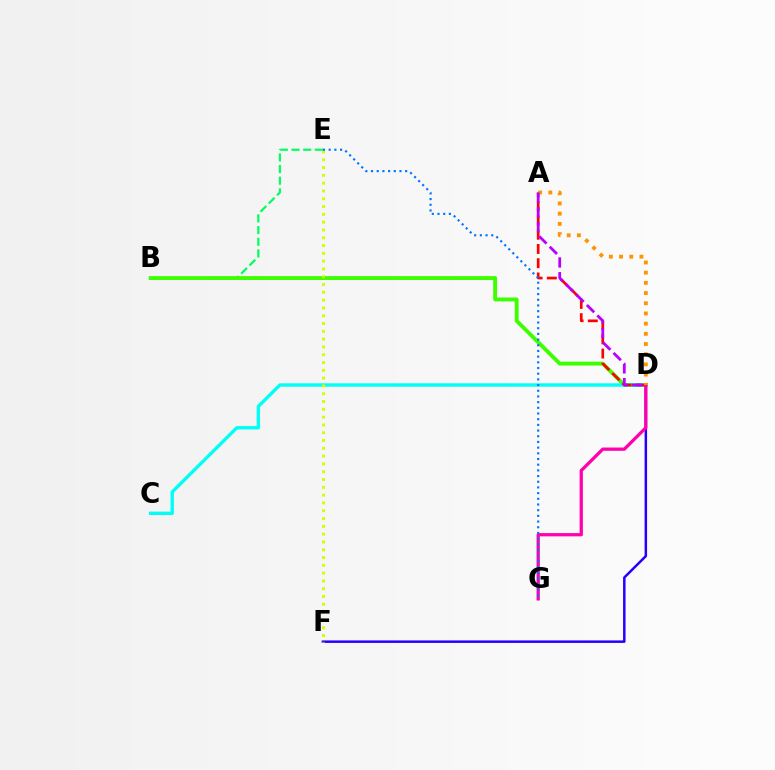{('B', 'E'): [{'color': '#00ff5c', 'line_style': 'dashed', 'thickness': 1.58}], ('D', 'F'): [{'color': '#2500ff', 'line_style': 'solid', 'thickness': 1.8}], ('B', 'D'): [{'color': '#3dff00', 'line_style': 'solid', 'thickness': 2.79}], ('C', 'D'): [{'color': '#00fff6', 'line_style': 'solid', 'thickness': 2.44}], ('A', 'D'): [{'color': '#ff0000', 'line_style': 'dashed', 'thickness': 1.93}, {'color': '#ff9400', 'line_style': 'dotted', 'thickness': 2.77}, {'color': '#b900ff', 'line_style': 'dashed', 'thickness': 2.0}], ('D', 'G'): [{'color': '#ff00ac', 'line_style': 'solid', 'thickness': 2.35}], ('E', 'F'): [{'color': '#d1ff00', 'line_style': 'dotted', 'thickness': 2.12}], ('E', 'G'): [{'color': '#0074ff', 'line_style': 'dotted', 'thickness': 1.55}]}